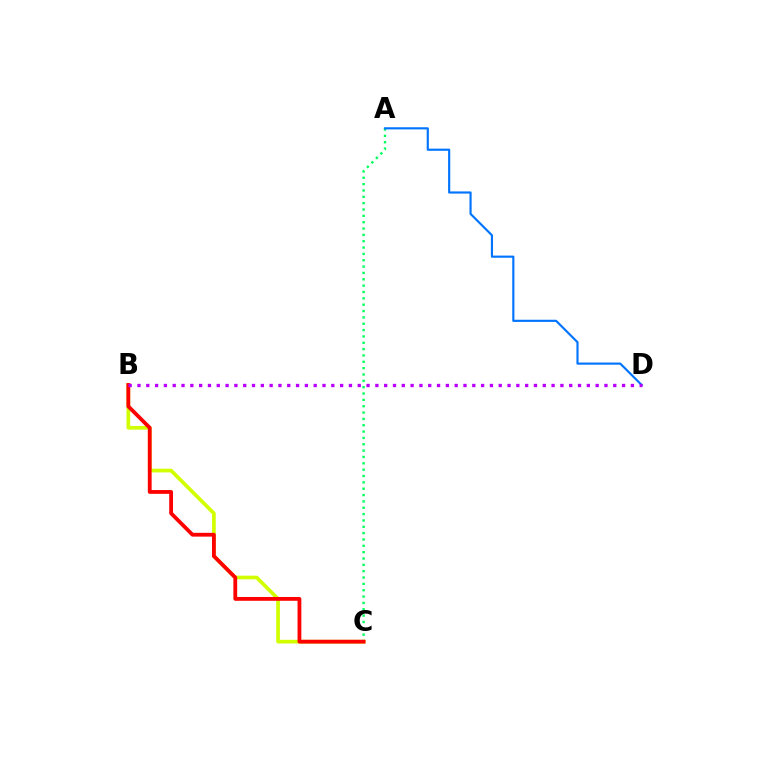{('A', 'C'): [{'color': '#00ff5c', 'line_style': 'dotted', 'thickness': 1.72}], ('B', 'C'): [{'color': '#d1ff00', 'line_style': 'solid', 'thickness': 2.65}, {'color': '#ff0000', 'line_style': 'solid', 'thickness': 2.74}], ('A', 'D'): [{'color': '#0074ff', 'line_style': 'solid', 'thickness': 1.55}], ('B', 'D'): [{'color': '#b900ff', 'line_style': 'dotted', 'thickness': 2.39}]}